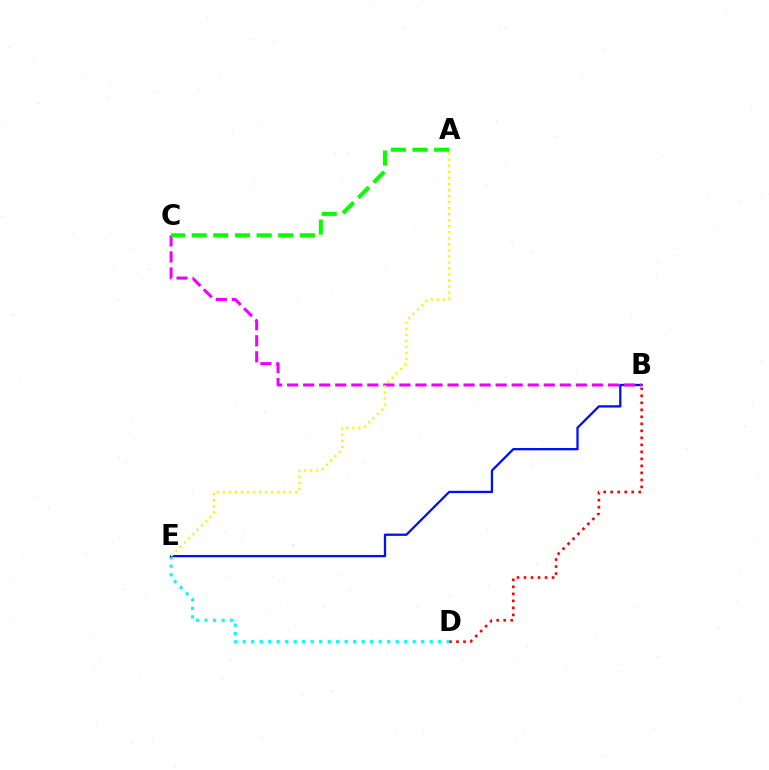{('B', 'D'): [{'color': '#ff0000', 'line_style': 'dotted', 'thickness': 1.9}], ('D', 'E'): [{'color': '#00fff6', 'line_style': 'dotted', 'thickness': 2.31}], ('B', 'E'): [{'color': '#0010ff', 'line_style': 'solid', 'thickness': 1.65}], ('B', 'C'): [{'color': '#ee00ff', 'line_style': 'dashed', 'thickness': 2.18}], ('A', 'E'): [{'color': '#fcf500', 'line_style': 'dotted', 'thickness': 1.64}], ('A', 'C'): [{'color': '#08ff00', 'line_style': 'dashed', 'thickness': 2.94}]}